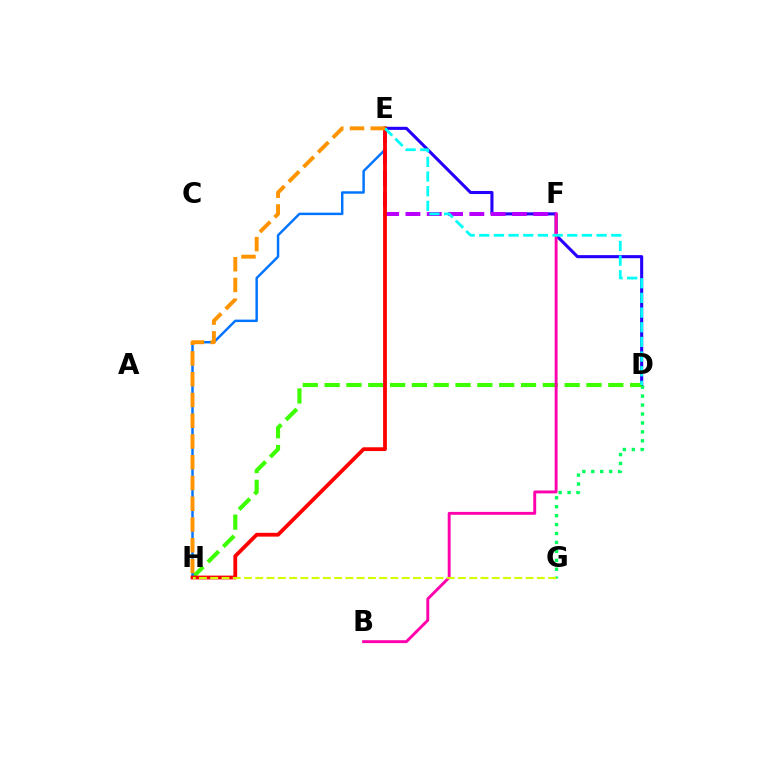{('D', 'E'): [{'color': '#2500ff', 'line_style': 'solid', 'thickness': 2.22}, {'color': '#00fff6', 'line_style': 'dashed', 'thickness': 1.99}], ('D', 'G'): [{'color': '#00ff5c', 'line_style': 'dotted', 'thickness': 2.43}], ('D', 'H'): [{'color': '#3dff00', 'line_style': 'dashed', 'thickness': 2.96}], ('B', 'F'): [{'color': '#ff00ac', 'line_style': 'solid', 'thickness': 2.09}], ('E', 'H'): [{'color': '#0074ff', 'line_style': 'solid', 'thickness': 1.77}, {'color': '#ff0000', 'line_style': 'solid', 'thickness': 2.73}, {'color': '#ff9400', 'line_style': 'dashed', 'thickness': 2.82}], ('E', 'F'): [{'color': '#b900ff', 'line_style': 'dashed', 'thickness': 2.89}], ('G', 'H'): [{'color': '#d1ff00', 'line_style': 'dashed', 'thickness': 1.53}]}